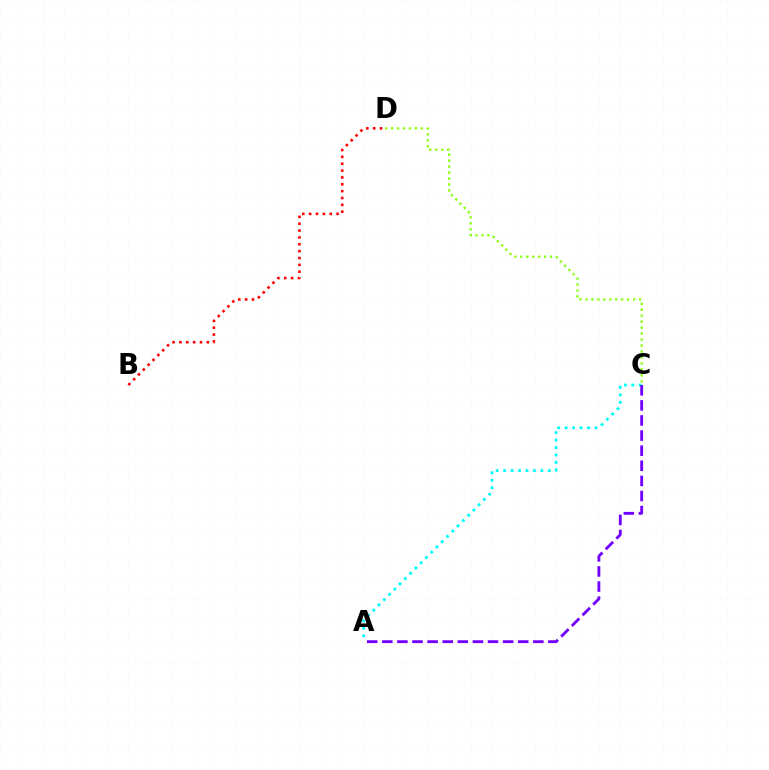{('A', 'C'): [{'color': '#00fff6', 'line_style': 'dotted', 'thickness': 2.03}, {'color': '#7200ff', 'line_style': 'dashed', 'thickness': 2.05}], ('C', 'D'): [{'color': '#84ff00', 'line_style': 'dotted', 'thickness': 1.62}], ('B', 'D'): [{'color': '#ff0000', 'line_style': 'dotted', 'thickness': 1.86}]}